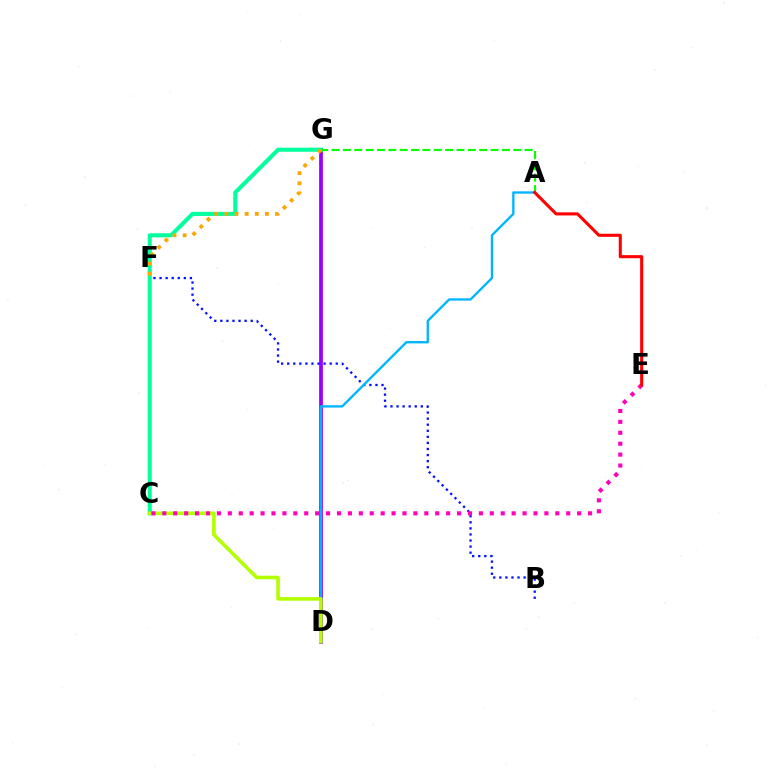{('D', 'G'): [{'color': '#9b00ff', 'line_style': 'solid', 'thickness': 2.69}], ('C', 'G'): [{'color': '#00ff9d', 'line_style': 'solid', 'thickness': 2.93}], ('B', 'F'): [{'color': '#0010ff', 'line_style': 'dotted', 'thickness': 1.65}], ('A', 'G'): [{'color': '#08ff00', 'line_style': 'dashed', 'thickness': 1.54}], ('F', 'G'): [{'color': '#ffa500', 'line_style': 'dotted', 'thickness': 2.75}], ('A', 'D'): [{'color': '#00b5ff', 'line_style': 'solid', 'thickness': 1.69}], ('C', 'D'): [{'color': '#b3ff00', 'line_style': 'solid', 'thickness': 2.61}], ('C', 'E'): [{'color': '#ff00bd', 'line_style': 'dotted', 'thickness': 2.97}], ('A', 'E'): [{'color': '#ff0000', 'line_style': 'solid', 'thickness': 2.21}]}